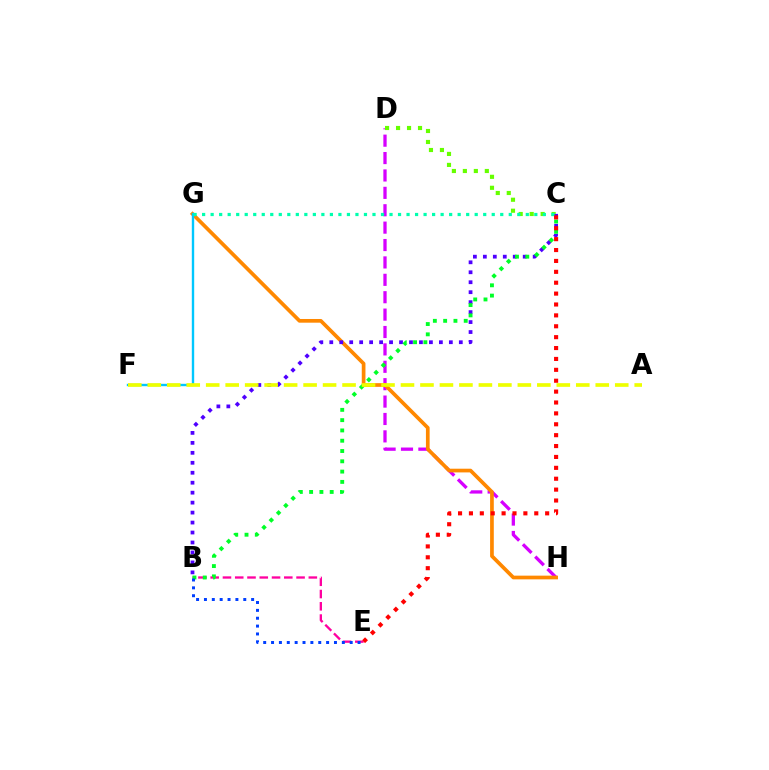{('D', 'H'): [{'color': '#d600ff', 'line_style': 'dashed', 'thickness': 2.36}], ('G', 'H'): [{'color': '#ff8800', 'line_style': 'solid', 'thickness': 2.66}], ('F', 'G'): [{'color': '#00c7ff', 'line_style': 'solid', 'thickness': 1.72}], ('B', 'E'): [{'color': '#ff00a0', 'line_style': 'dashed', 'thickness': 1.67}, {'color': '#003fff', 'line_style': 'dotted', 'thickness': 2.14}], ('C', 'D'): [{'color': '#66ff00', 'line_style': 'dotted', 'thickness': 2.98}], ('B', 'C'): [{'color': '#4f00ff', 'line_style': 'dotted', 'thickness': 2.71}, {'color': '#00ff27', 'line_style': 'dotted', 'thickness': 2.8}], ('A', 'F'): [{'color': '#eeff00', 'line_style': 'dashed', 'thickness': 2.65}], ('C', 'G'): [{'color': '#00ffaf', 'line_style': 'dotted', 'thickness': 2.31}], ('C', 'E'): [{'color': '#ff0000', 'line_style': 'dotted', 'thickness': 2.96}]}